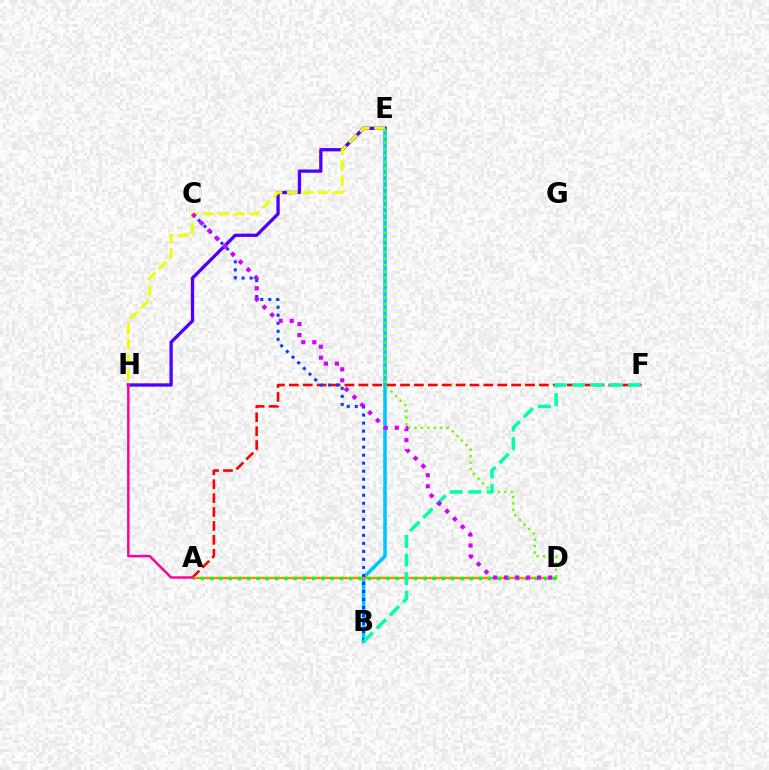{('A', 'F'): [{'color': '#ff0000', 'line_style': 'dashed', 'thickness': 1.89}], ('B', 'E'): [{'color': '#00c7ff', 'line_style': 'solid', 'thickness': 2.58}], ('E', 'H'): [{'color': '#4f00ff', 'line_style': 'solid', 'thickness': 2.38}, {'color': '#eeff00', 'line_style': 'dashed', 'thickness': 2.1}], ('A', 'D'): [{'color': '#ff8800', 'line_style': 'solid', 'thickness': 1.73}, {'color': '#00ff27', 'line_style': 'dotted', 'thickness': 2.52}], ('B', 'C'): [{'color': '#003fff', 'line_style': 'dotted', 'thickness': 2.18}], ('D', 'E'): [{'color': '#66ff00', 'line_style': 'dotted', 'thickness': 1.75}], ('B', 'F'): [{'color': '#00ffaf', 'line_style': 'dashed', 'thickness': 2.52}], ('C', 'D'): [{'color': '#d600ff', 'line_style': 'dotted', 'thickness': 2.99}], ('A', 'H'): [{'color': '#ff00a0', 'line_style': 'solid', 'thickness': 1.78}]}